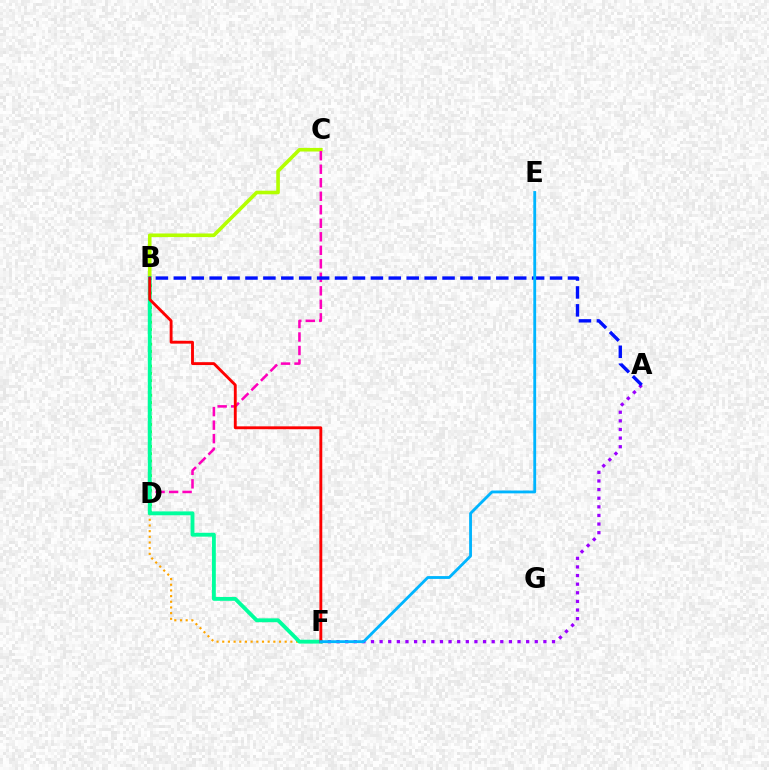{('D', 'F'): [{'color': '#ffa500', 'line_style': 'dotted', 'thickness': 1.54}], ('B', 'C'): [{'color': '#b3ff00', 'line_style': 'solid', 'thickness': 2.6}], ('A', 'F'): [{'color': '#9b00ff', 'line_style': 'dotted', 'thickness': 2.34}], ('C', 'D'): [{'color': '#ff00bd', 'line_style': 'dashed', 'thickness': 1.84}], ('B', 'D'): [{'color': '#08ff00', 'line_style': 'dotted', 'thickness': 1.98}], ('B', 'F'): [{'color': '#00ff9d', 'line_style': 'solid', 'thickness': 2.77}, {'color': '#ff0000', 'line_style': 'solid', 'thickness': 2.07}], ('A', 'B'): [{'color': '#0010ff', 'line_style': 'dashed', 'thickness': 2.43}], ('E', 'F'): [{'color': '#00b5ff', 'line_style': 'solid', 'thickness': 2.04}]}